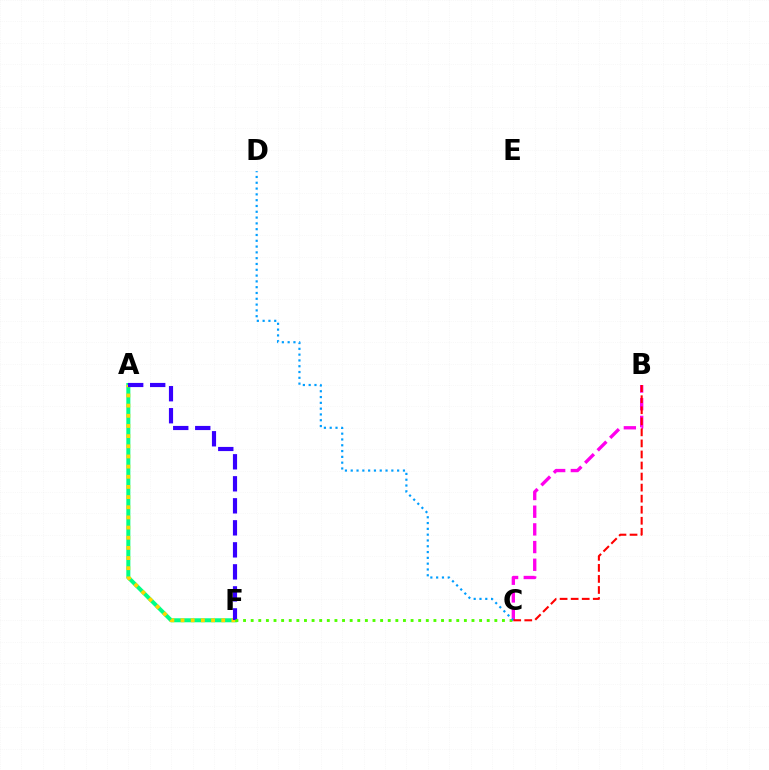{('A', 'F'): [{'color': '#00ff86', 'line_style': 'solid', 'thickness': 2.89}, {'color': '#ffd500', 'line_style': 'dotted', 'thickness': 2.76}, {'color': '#3700ff', 'line_style': 'dashed', 'thickness': 2.99}], ('B', 'C'): [{'color': '#ff00ed', 'line_style': 'dashed', 'thickness': 2.4}, {'color': '#ff0000', 'line_style': 'dashed', 'thickness': 1.5}], ('C', 'F'): [{'color': '#4fff00', 'line_style': 'dotted', 'thickness': 2.07}], ('C', 'D'): [{'color': '#009eff', 'line_style': 'dotted', 'thickness': 1.58}]}